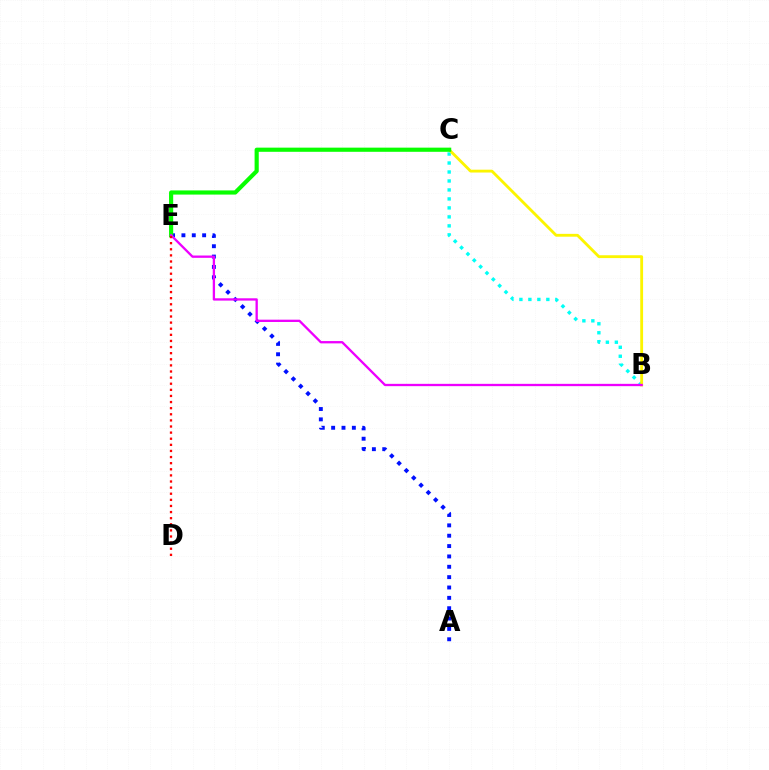{('A', 'E'): [{'color': '#0010ff', 'line_style': 'dotted', 'thickness': 2.81}], ('B', 'C'): [{'color': '#00fff6', 'line_style': 'dotted', 'thickness': 2.44}, {'color': '#fcf500', 'line_style': 'solid', 'thickness': 2.04}], ('C', 'E'): [{'color': '#08ff00', 'line_style': 'solid', 'thickness': 2.99}], ('B', 'E'): [{'color': '#ee00ff', 'line_style': 'solid', 'thickness': 1.66}], ('D', 'E'): [{'color': '#ff0000', 'line_style': 'dotted', 'thickness': 1.66}]}